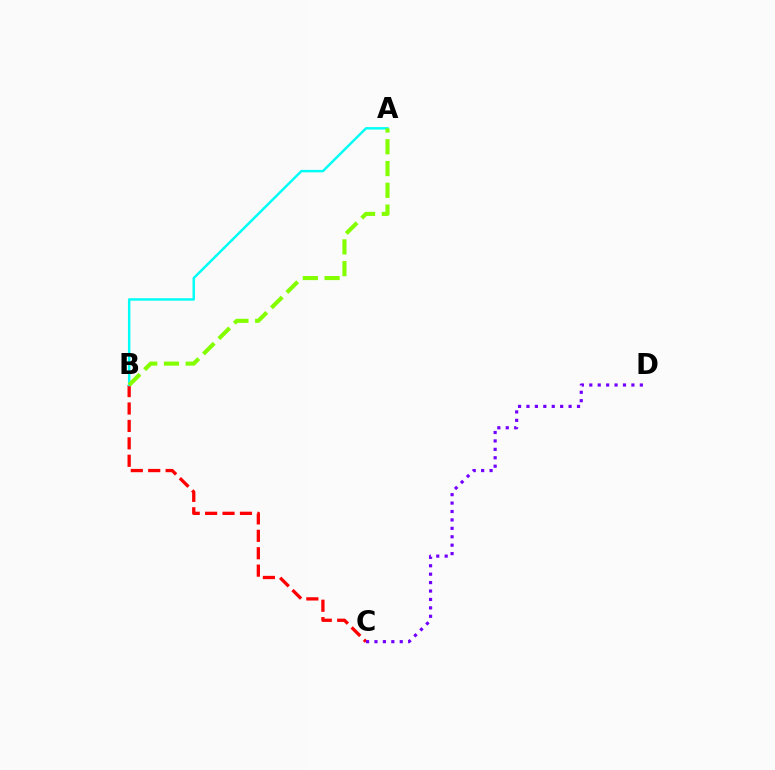{('B', 'C'): [{'color': '#ff0000', 'line_style': 'dashed', 'thickness': 2.37}], ('A', 'B'): [{'color': '#00fff6', 'line_style': 'solid', 'thickness': 1.76}, {'color': '#84ff00', 'line_style': 'dashed', 'thickness': 2.96}], ('C', 'D'): [{'color': '#7200ff', 'line_style': 'dotted', 'thickness': 2.29}]}